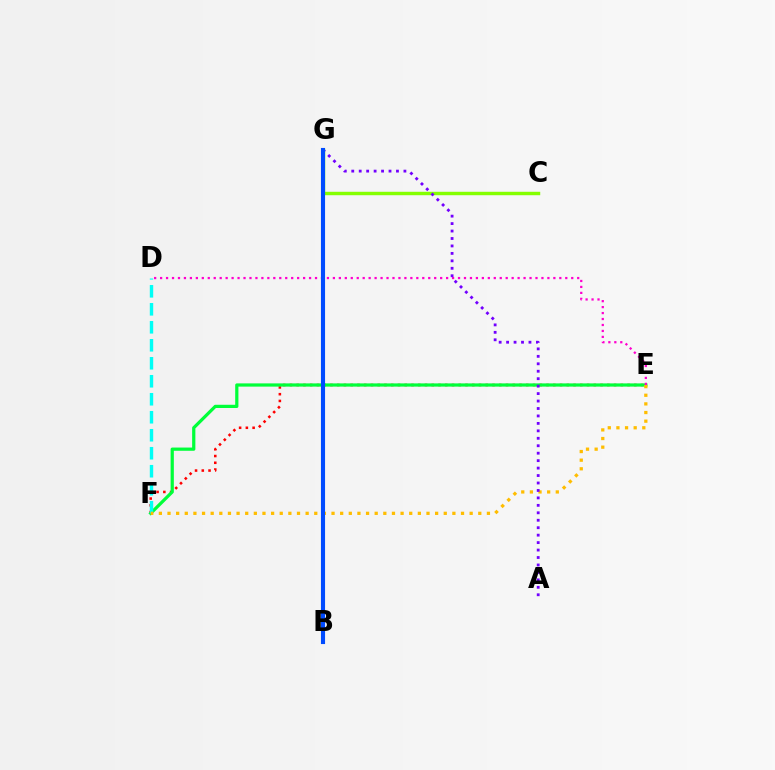{('E', 'F'): [{'color': '#ff0000', 'line_style': 'dotted', 'thickness': 1.83}, {'color': '#00ff39', 'line_style': 'solid', 'thickness': 2.32}, {'color': '#ffbd00', 'line_style': 'dotted', 'thickness': 2.35}], ('D', 'F'): [{'color': '#00fff6', 'line_style': 'dashed', 'thickness': 2.44}], ('C', 'G'): [{'color': '#84ff00', 'line_style': 'solid', 'thickness': 2.47}], ('D', 'E'): [{'color': '#ff00cf', 'line_style': 'dotted', 'thickness': 1.62}], ('A', 'G'): [{'color': '#7200ff', 'line_style': 'dotted', 'thickness': 2.02}], ('B', 'G'): [{'color': '#004bff', 'line_style': 'solid', 'thickness': 2.96}]}